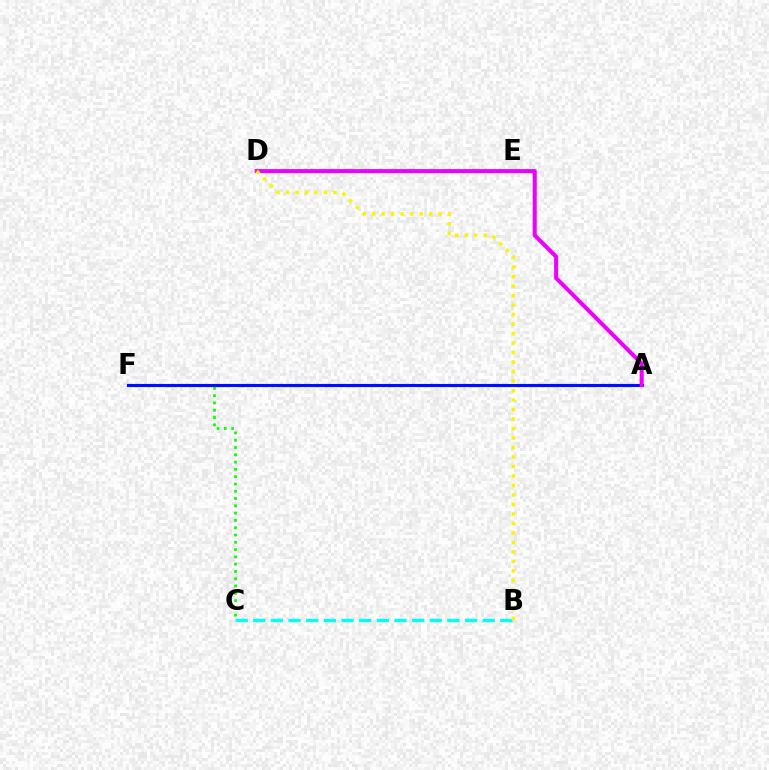{('C', 'F'): [{'color': '#08ff00', 'line_style': 'dotted', 'thickness': 1.98}], ('A', 'F'): [{'color': '#ff0000', 'line_style': 'dashed', 'thickness': 2.04}, {'color': '#0010ff', 'line_style': 'solid', 'thickness': 2.25}], ('B', 'C'): [{'color': '#00fff6', 'line_style': 'dashed', 'thickness': 2.4}], ('A', 'D'): [{'color': '#ee00ff', 'line_style': 'solid', 'thickness': 2.91}], ('B', 'D'): [{'color': '#fcf500', 'line_style': 'dotted', 'thickness': 2.58}]}